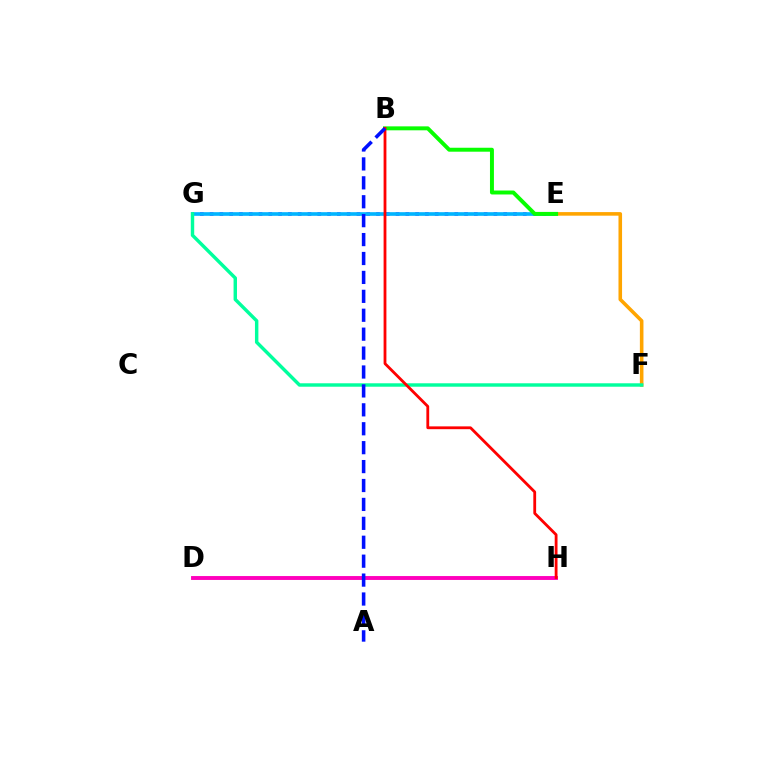{('D', 'H'): [{'color': '#b3ff00', 'line_style': 'solid', 'thickness': 1.57}, {'color': '#ff00bd', 'line_style': 'solid', 'thickness': 2.8}], ('E', 'G'): [{'color': '#9b00ff', 'line_style': 'dotted', 'thickness': 2.66}, {'color': '#00b5ff', 'line_style': 'solid', 'thickness': 2.63}], ('E', 'F'): [{'color': '#ffa500', 'line_style': 'solid', 'thickness': 2.58}], ('B', 'E'): [{'color': '#08ff00', 'line_style': 'solid', 'thickness': 2.84}], ('F', 'G'): [{'color': '#00ff9d', 'line_style': 'solid', 'thickness': 2.47}], ('B', 'H'): [{'color': '#ff0000', 'line_style': 'solid', 'thickness': 2.02}], ('A', 'B'): [{'color': '#0010ff', 'line_style': 'dashed', 'thickness': 2.57}]}